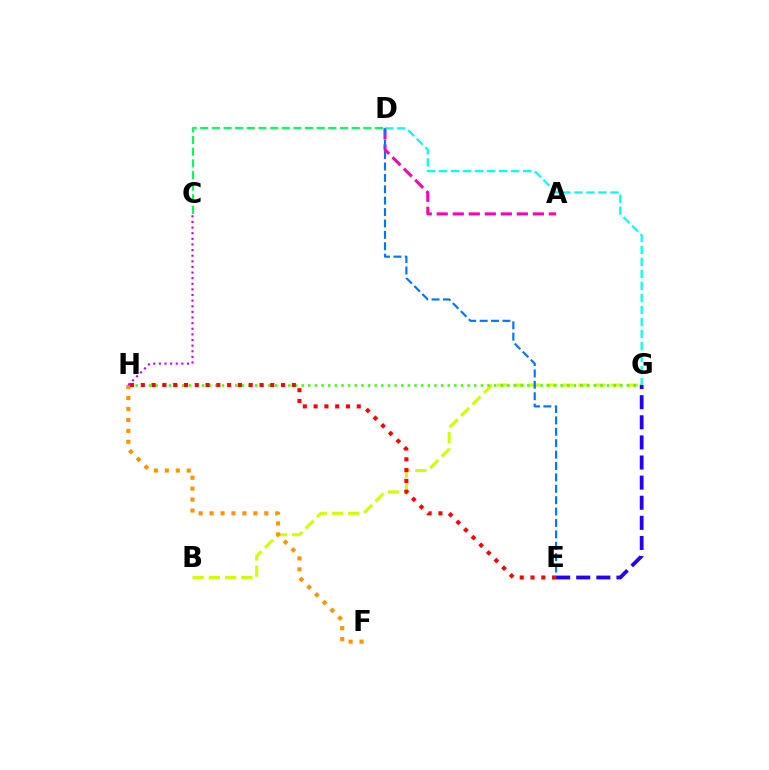{('C', 'D'): [{'color': '#00ff5c', 'line_style': 'dashed', 'thickness': 1.58}], ('B', 'G'): [{'color': '#d1ff00', 'line_style': 'dashed', 'thickness': 2.2}], ('G', 'H'): [{'color': '#3dff00', 'line_style': 'dotted', 'thickness': 1.8}], ('A', 'D'): [{'color': '#ff00ac', 'line_style': 'dashed', 'thickness': 2.18}], ('D', 'G'): [{'color': '#00fff6', 'line_style': 'dashed', 'thickness': 1.63}], ('F', 'H'): [{'color': '#ff9400', 'line_style': 'dotted', 'thickness': 2.97}], ('E', 'H'): [{'color': '#ff0000', 'line_style': 'dotted', 'thickness': 2.93}], ('D', 'E'): [{'color': '#0074ff', 'line_style': 'dashed', 'thickness': 1.55}], ('C', 'H'): [{'color': '#b900ff', 'line_style': 'dotted', 'thickness': 1.53}], ('E', 'G'): [{'color': '#2500ff', 'line_style': 'dashed', 'thickness': 2.73}]}